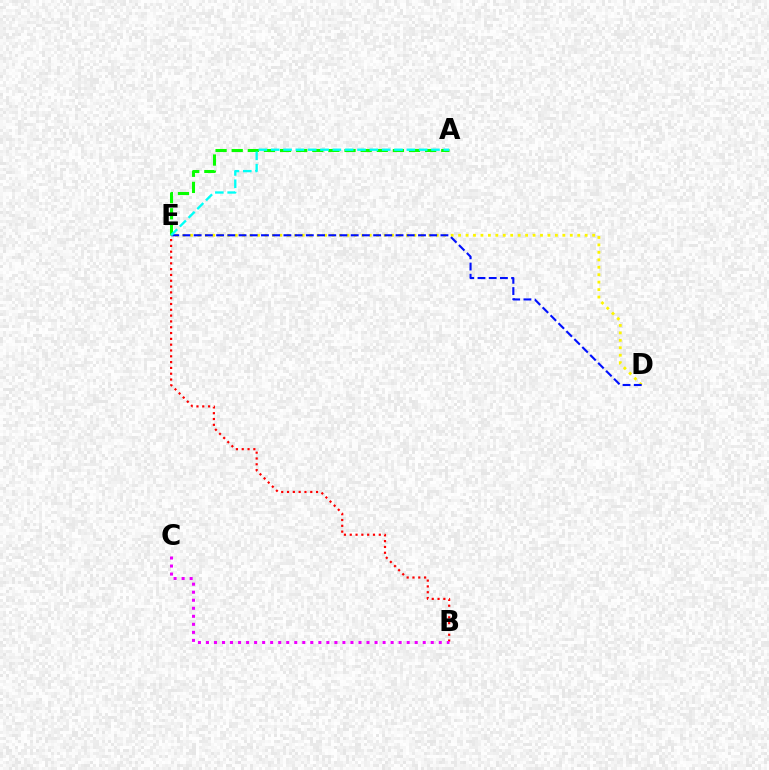{('D', 'E'): [{'color': '#fcf500', 'line_style': 'dotted', 'thickness': 2.02}, {'color': '#0010ff', 'line_style': 'dashed', 'thickness': 1.52}], ('A', 'E'): [{'color': '#08ff00', 'line_style': 'dashed', 'thickness': 2.19}, {'color': '#00fff6', 'line_style': 'dashed', 'thickness': 1.68}], ('B', 'E'): [{'color': '#ff0000', 'line_style': 'dotted', 'thickness': 1.58}], ('B', 'C'): [{'color': '#ee00ff', 'line_style': 'dotted', 'thickness': 2.18}]}